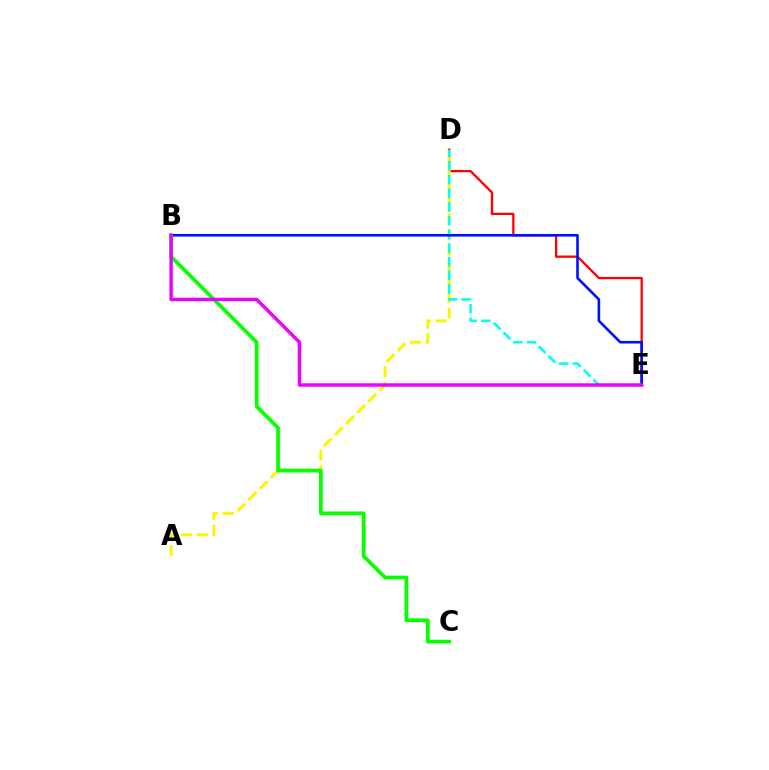{('D', 'E'): [{'color': '#ff0000', 'line_style': 'solid', 'thickness': 1.65}, {'color': '#00fff6', 'line_style': 'dashed', 'thickness': 1.86}], ('A', 'D'): [{'color': '#fcf500', 'line_style': 'dashed', 'thickness': 2.14}], ('B', 'E'): [{'color': '#0010ff', 'line_style': 'solid', 'thickness': 1.87}, {'color': '#ee00ff', 'line_style': 'solid', 'thickness': 2.48}], ('B', 'C'): [{'color': '#08ff00', 'line_style': 'solid', 'thickness': 2.69}]}